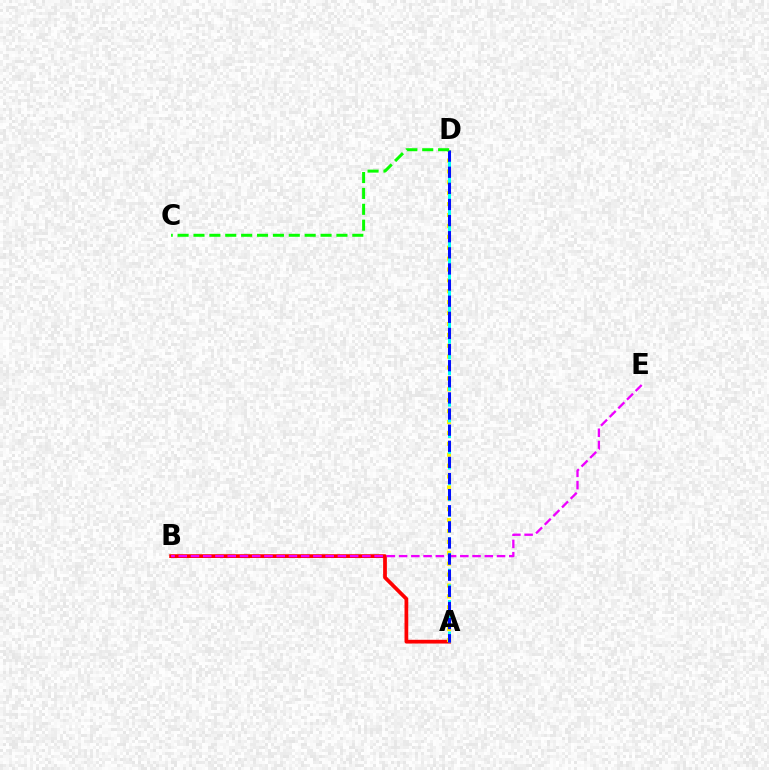{('A', 'B'): [{'color': '#ff0000', 'line_style': 'solid', 'thickness': 2.7}], ('A', 'D'): [{'color': '#fcf500', 'line_style': 'dotted', 'thickness': 2.96}, {'color': '#00fff6', 'line_style': 'dashed', 'thickness': 2.14}, {'color': '#0010ff', 'line_style': 'dashed', 'thickness': 2.19}], ('B', 'E'): [{'color': '#ee00ff', 'line_style': 'dashed', 'thickness': 1.66}], ('C', 'D'): [{'color': '#08ff00', 'line_style': 'dashed', 'thickness': 2.16}]}